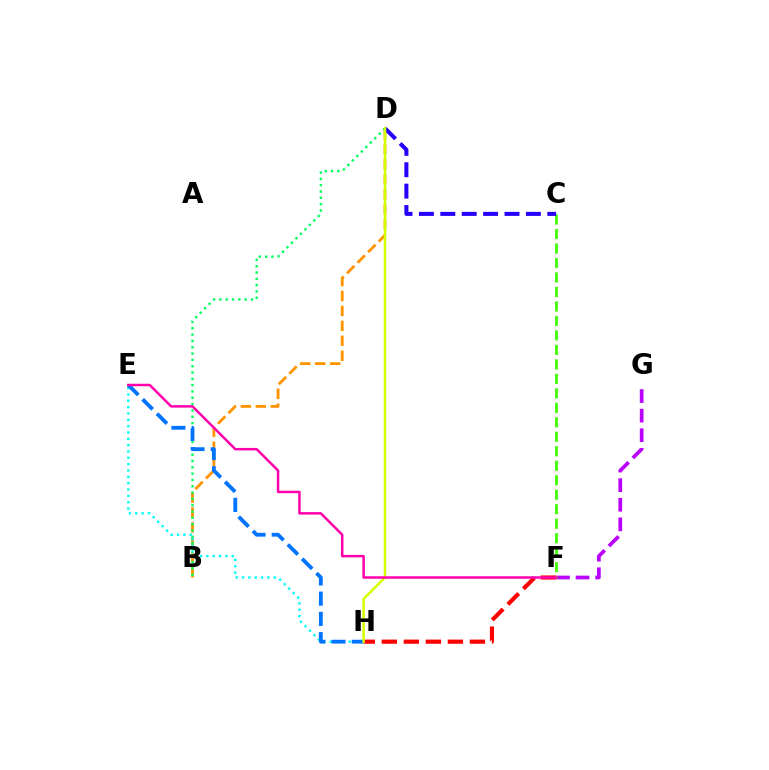{('F', 'G'): [{'color': '#b900ff', 'line_style': 'dashed', 'thickness': 2.66}], ('F', 'H'): [{'color': '#ff0000', 'line_style': 'dashed', 'thickness': 2.99}], ('B', 'D'): [{'color': '#ff9400', 'line_style': 'dashed', 'thickness': 2.03}, {'color': '#00ff5c', 'line_style': 'dotted', 'thickness': 1.72}], ('C', 'F'): [{'color': '#3dff00', 'line_style': 'dashed', 'thickness': 1.97}], ('E', 'H'): [{'color': '#00fff6', 'line_style': 'dotted', 'thickness': 1.72}, {'color': '#0074ff', 'line_style': 'dashed', 'thickness': 2.75}], ('C', 'D'): [{'color': '#2500ff', 'line_style': 'dashed', 'thickness': 2.91}], ('D', 'H'): [{'color': '#d1ff00', 'line_style': 'solid', 'thickness': 1.79}], ('E', 'F'): [{'color': '#ff00ac', 'line_style': 'solid', 'thickness': 1.79}]}